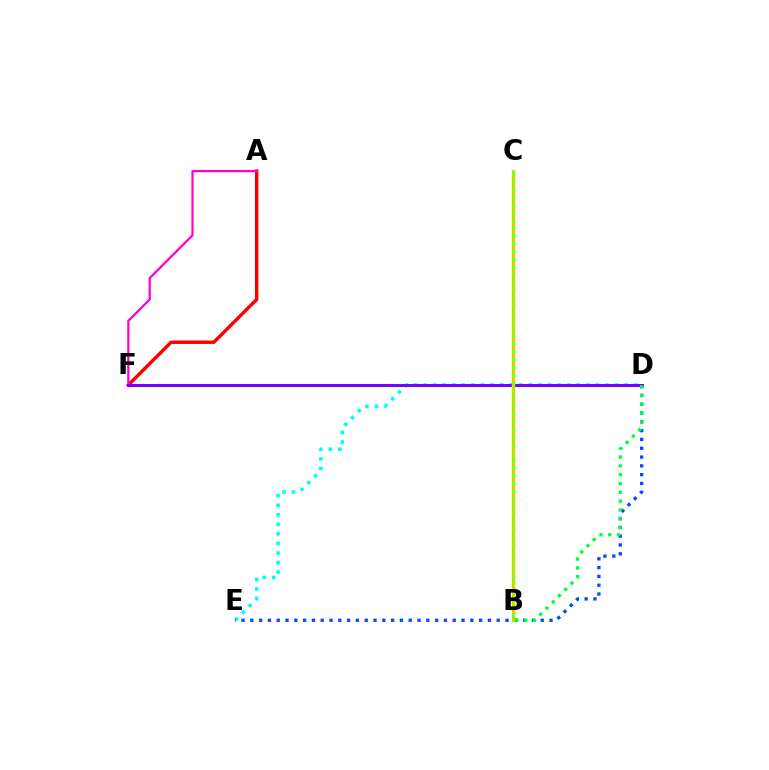{('D', 'E'): [{'color': '#00fff6', 'line_style': 'dotted', 'thickness': 2.6}, {'color': '#004bff', 'line_style': 'dotted', 'thickness': 2.39}], ('A', 'F'): [{'color': '#ff0000', 'line_style': 'solid', 'thickness': 2.48}, {'color': '#ff00cf', 'line_style': 'solid', 'thickness': 1.61}], ('D', 'F'): [{'color': '#7200ff', 'line_style': 'solid', 'thickness': 2.14}], ('B', 'D'): [{'color': '#00ff39', 'line_style': 'dotted', 'thickness': 2.39}], ('B', 'C'): [{'color': '#84ff00', 'line_style': 'solid', 'thickness': 2.44}, {'color': '#ffbd00', 'line_style': 'dotted', 'thickness': 2.1}]}